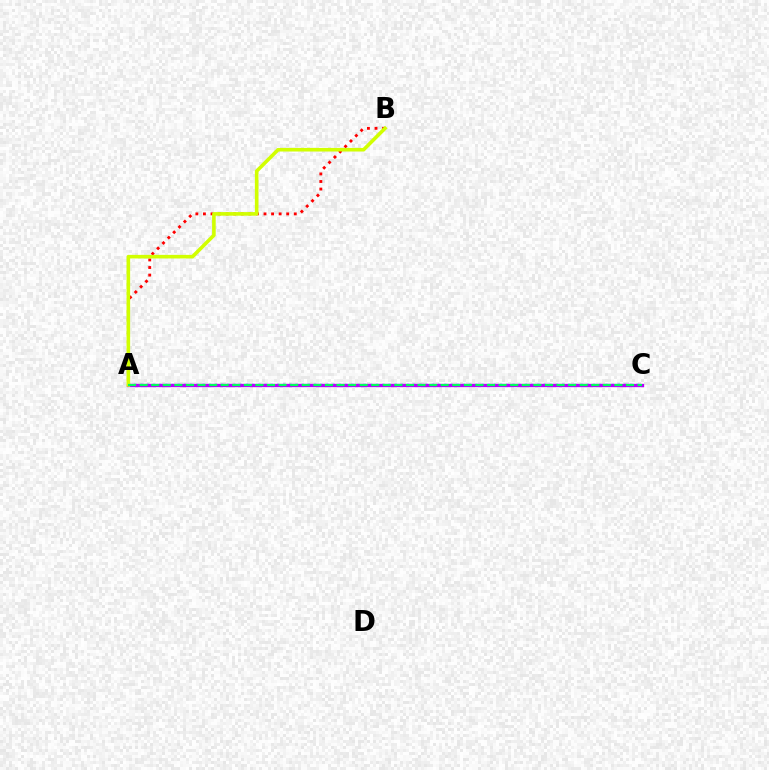{('A', 'B'): [{'color': '#ff0000', 'line_style': 'dotted', 'thickness': 2.06}, {'color': '#d1ff00', 'line_style': 'solid', 'thickness': 2.59}], ('A', 'C'): [{'color': '#0074ff', 'line_style': 'dotted', 'thickness': 1.68}, {'color': '#b900ff', 'line_style': 'solid', 'thickness': 2.38}, {'color': '#00ff5c', 'line_style': 'dashed', 'thickness': 1.57}]}